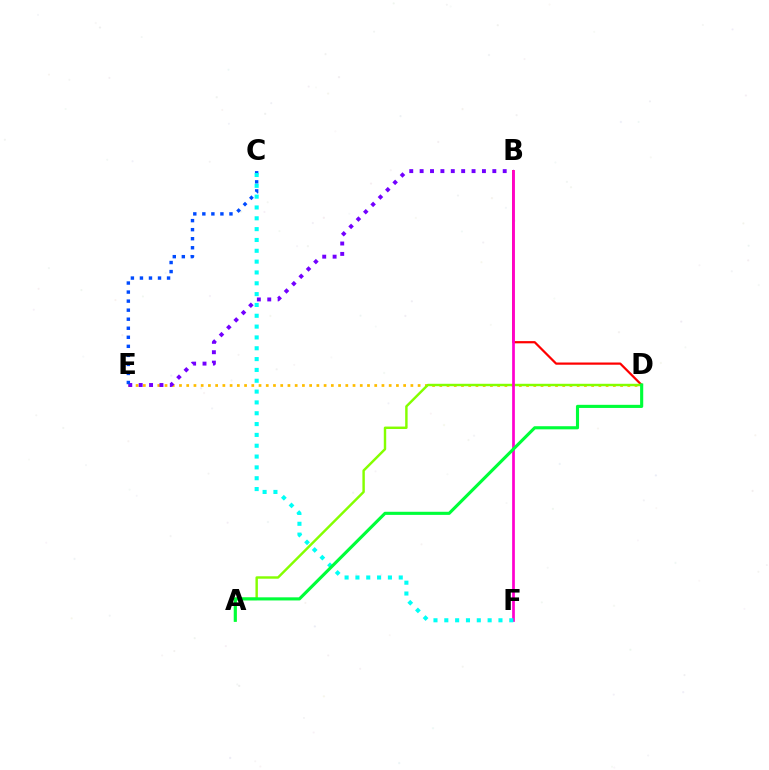{('D', 'E'): [{'color': '#ffbd00', 'line_style': 'dotted', 'thickness': 1.96}], ('B', 'E'): [{'color': '#7200ff', 'line_style': 'dotted', 'thickness': 2.82}], ('B', 'D'): [{'color': '#ff0000', 'line_style': 'solid', 'thickness': 1.6}], ('A', 'D'): [{'color': '#84ff00', 'line_style': 'solid', 'thickness': 1.75}, {'color': '#00ff39', 'line_style': 'solid', 'thickness': 2.24}], ('C', 'E'): [{'color': '#004bff', 'line_style': 'dotted', 'thickness': 2.46}], ('B', 'F'): [{'color': '#ff00cf', 'line_style': 'solid', 'thickness': 1.96}], ('C', 'F'): [{'color': '#00fff6', 'line_style': 'dotted', 'thickness': 2.94}]}